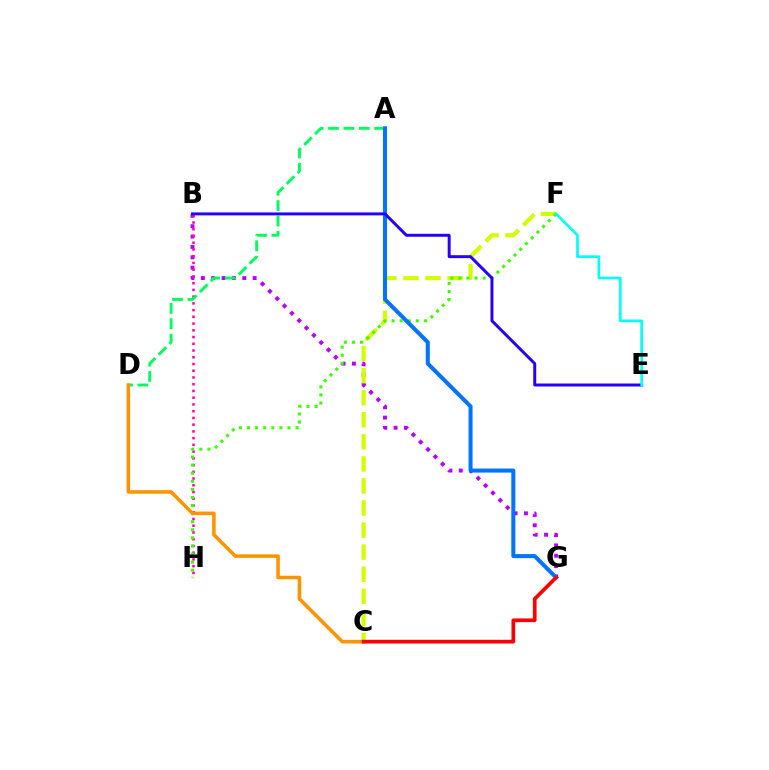{('B', 'G'): [{'color': '#b900ff', 'line_style': 'dotted', 'thickness': 2.82}], ('B', 'H'): [{'color': '#ff00ac', 'line_style': 'dotted', 'thickness': 1.83}], ('C', 'F'): [{'color': '#d1ff00', 'line_style': 'dashed', 'thickness': 3.0}], ('F', 'H'): [{'color': '#3dff00', 'line_style': 'dotted', 'thickness': 2.2}], ('A', 'D'): [{'color': '#00ff5c', 'line_style': 'dashed', 'thickness': 2.09}], ('C', 'D'): [{'color': '#ff9400', 'line_style': 'solid', 'thickness': 2.56}], ('A', 'G'): [{'color': '#0074ff', 'line_style': 'solid', 'thickness': 2.9}], ('B', 'E'): [{'color': '#2500ff', 'line_style': 'solid', 'thickness': 2.13}], ('C', 'G'): [{'color': '#ff0000', 'line_style': 'solid', 'thickness': 2.67}], ('E', 'F'): [{'color': '#00fff6', 'line_style': 'solid', 'thickness': 1.94}]}